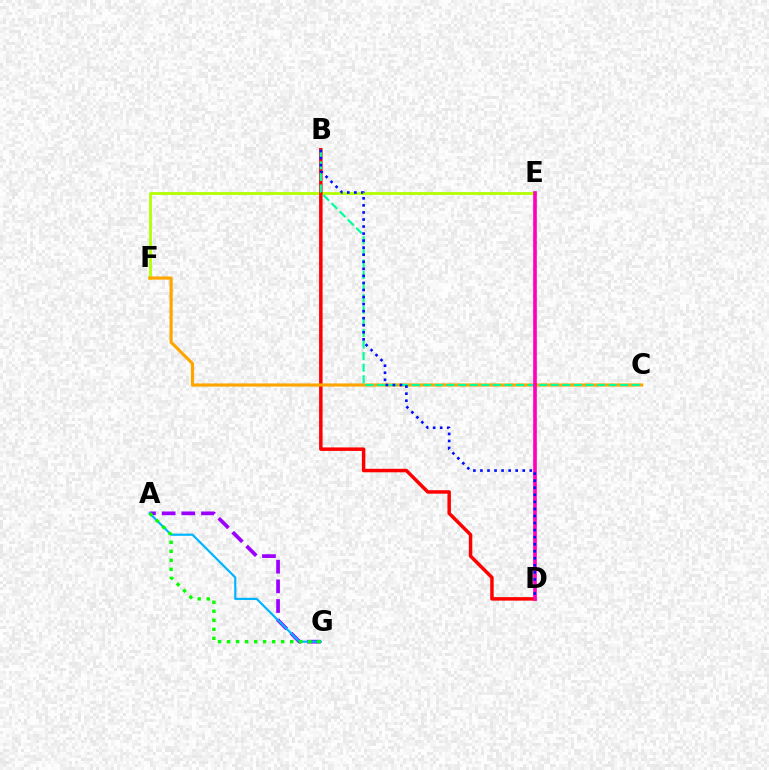{('A', 'G'): [{'color': '#9b00ff', 'line_style': 'dashed', 'thickness': 2.67}, {'color': '#00b5ff', 'line_style': 'solid', 'thickness': 1.57}, {'color': '#08ff00', 'line_style': 'dotted', 'thickness': 2.45}], ('E', 'F'): [{'color': '#b3ff00', 'line_style': 'solid', 'thickness': 2.0}], ('B', 'D'): [{'color': '#ff0000', 'line_style': 'solid', 'thickness': 2.51}, {'color': '#0010ff', 'line_style': 'dotted', 'thickness': 1.92}], ('C', 'F'): [{'color': '#ffa500', 'line_style': 'solid', 'thickness': 2.28}], ('B', 'C'): [{'color': '#00ff9d', 'line_style': 'dashed', 'thickness': 1.57}], ('D', 'E'): [{'color': '#ff00bd', 'line_style': 'solid', 'thickness': 2.63}]}